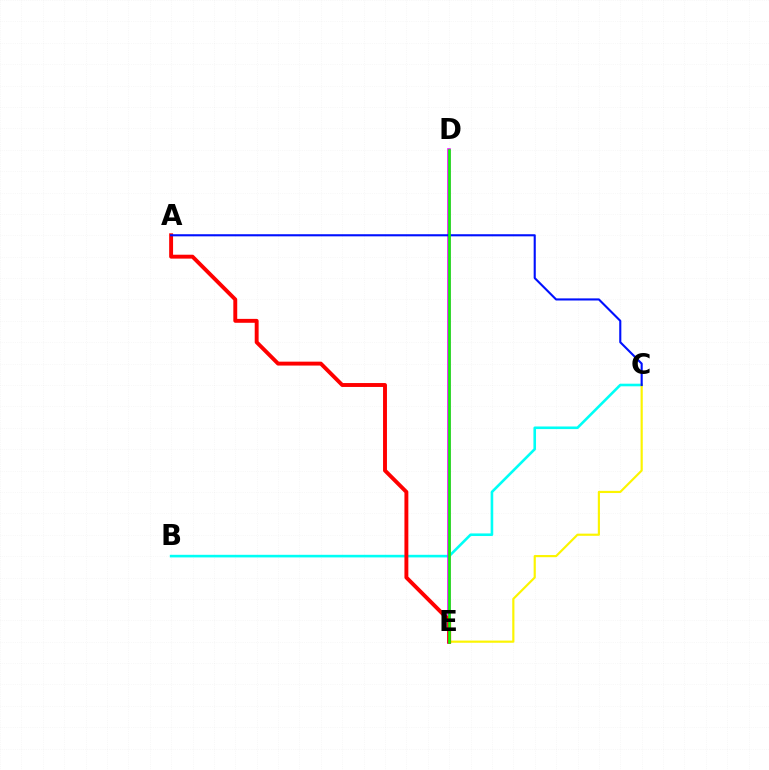{('B', 'C'): [{'color': '#00fff6', 'line_style': 'solid', 'thickness': 1.88}], ('C', 'E'): [{'color': '#fcf500', 'line_style': 'solid', 'thickness': 1.57}], ('D', 'E'): [{'color': '#ee00ff', 'line_style': 'solid', 'thickness': 2.57}, {'color': '#08ff00', 'line_style': 'solid', 'thickness': 1.87}], ('A', 'E'): [{'color': '#ff0000', 'line_style': 'solid', 'thickness': 2.81}], ('A', 'C'): [{'color': '#0010ff', 'line_style': 'solid', 'thickness': 1.52}]}